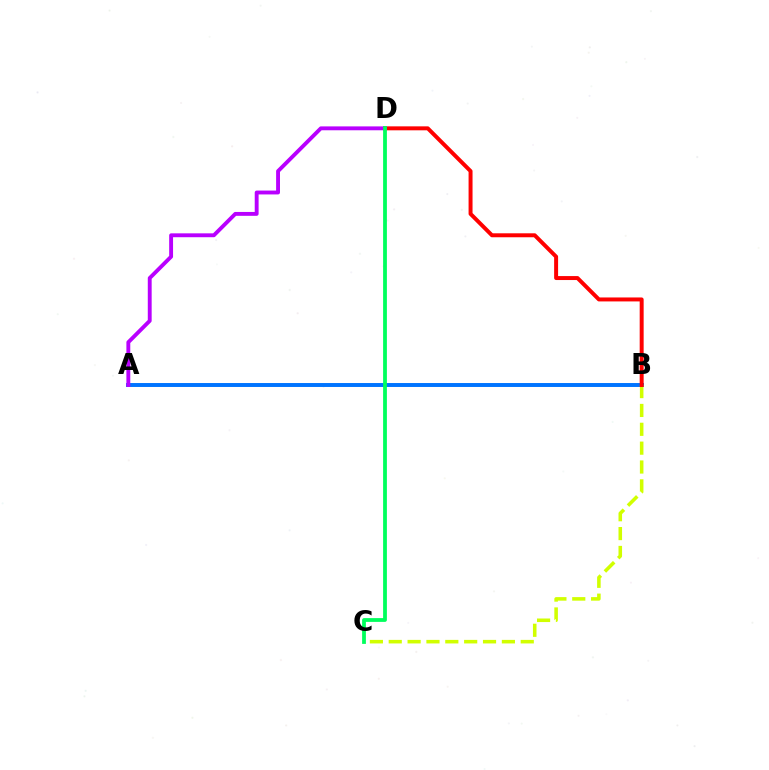{('A', 'B'): [{'color': '#0074ff', 'line_style': 'solid', 'thickness': 2.84}], ('B', 'C'): [{'color': '#d1ff00', 'line_style': 'dashed', 'thickness': 2.56}], ('B', 'D'): [{'color': '#ff0000', 'line_style': 'solid', 'thickness': 2.85}], ('A', 'D'): [{'color': '#b900ff', 'line_style': 'solid', 'thickness': 2.79}], ('C', 'D'): [{'color': '#00ff5c', 'line_style': 'solid', 'thickness': 2.72}]}